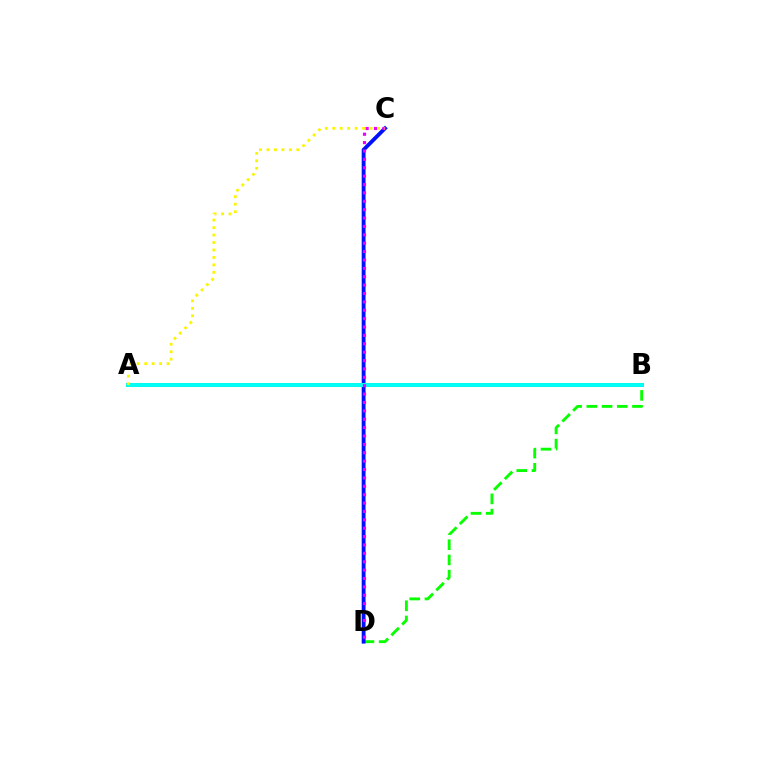{('B', 'D'): [{'color': '#08ff00', 'line_style': 'dashed', 'thickness': 2.07}], ('C', 'D'): [{'color': '#0010ff', 'line_style': 'solid', 'thickness': 2.77}, {'color': '#ee00ff', 'line_style': 'dotted', 'thickness': 2.28}], ('A', 'B'): [{'color': '#ff0000', 'line_style': 'solid', 'thickness': 2.82}, {'color': '#00fff6', 'line_style': 'solid', 'thickness': 2.84}], ('A', 'C'): [{'color': '#fcf500', 'line_style': 'dotted', 'thickness': 2.03}]}